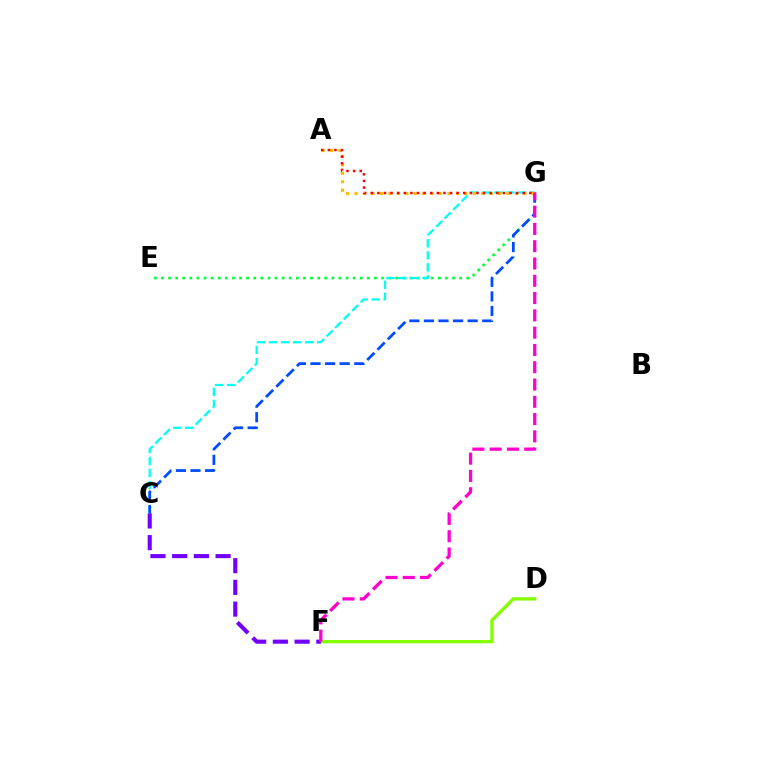{('E', 'G'): [{'color': '#00ff39', 'line_style': 'dotted', 'thickness': 1.93}], ('C', 'G'): [{'color': '#00fff6', 'line_style': 'dashed', 'thickness': 1.63}, {'color': '#004bff', 'line_style': 'dashed', 'thickness': 1.98}], ('D', 'F'): [{'color': '#84ff00', 'line_style': 'solid', 'thickness': 2.38}], ('C', 'F'): [{'color': '#7200ff', 'line_style': 'dashed', 'thickness': 2.95}], ('A', 'G'): [{'color': '#ffbd00', 'line_style': 'dotted', 'thickness': 2.29}, {'color': '#ff0000', 'line_style': 'dotted', 'thickness': 1.8}], ('F', 'G'): [{'color': '#ff00cf', 'line_style': 'dashed', 'thickness': 2.35}]}